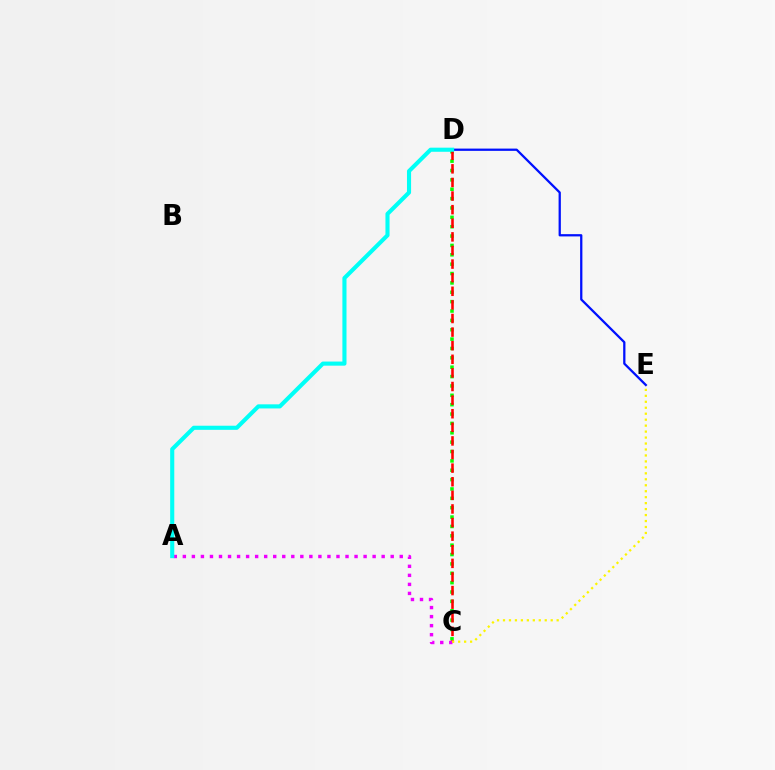{('D', 'E'): [{'color': '#0010ff', 'line_style': 'solid', 'thickness': 1.63}], ('C', 'D'): [{'color': '#08ff00', 'line_style': 'dotted', 'thickness': 2.54}, {'color': '#ff0000', 'line_style': 'dashed', 'thickness': 1.85}], ('A', 'C'): [{'color': '#ee00ff', 'line_style': 'dotted', 'thickness': 2.46}], ('C', 'E'): [{'color': '#fcf500', 'line_style': 'dotted', 'thickness': 1.62}], ('A', 'D'): [{'color': '#00fff6', 'line_style': 'solid', 'thickness': 2.95}]}